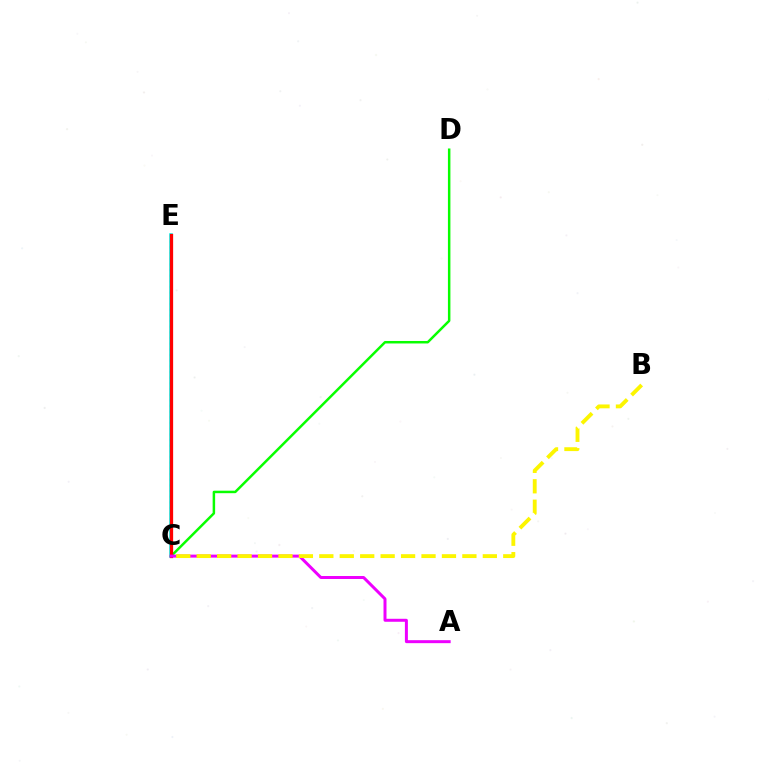{('C', 'E'): [{'color': '#0010ff', 'line_style': 'dotted', 'thickness': 1.54}, {'color': '#00fff6', 'line_style': 'solid', 'thickness': 2.59}, {'color': '#ff0000', 'line_style': 'solid', 'thickness': 2.35}], ('C', 'D'): [{'color': '#08ff00', 'line_style': 'solid', 'thickness': 1.79}], ('A', 'C'): [{'color': '#ee00ff', 'line_style': 'solid', 'thickness': 2.15}], ('B', 'C'): [{'color': '#fcf500', 'line_style': 'dashed', 'thickness': 2.78}]}